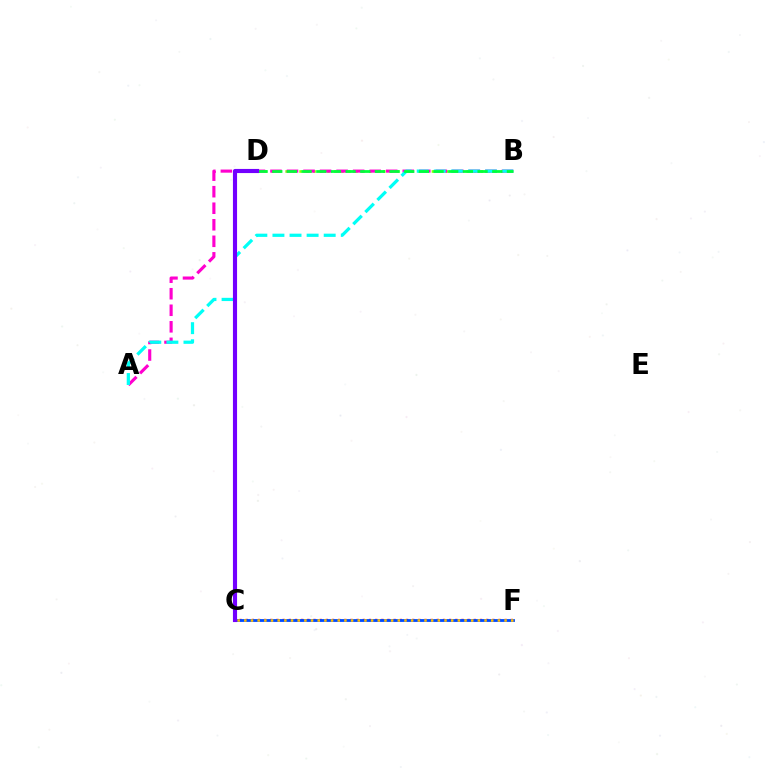{('B', 'D'): [{'color': '#84ff00', 'line_style': 'dotted', 'thickness': 1.89}, {'color': '#00ff39', 'line_style': 'dashed', 'thickness': 1.99}], ('C', 'F'): [{'color': '#ff0000', 'line_style': 'dotted', 'thickness': 1.68}, {'color': '#004bff', 'line_style': 'solid', 'thickness': 2.03}, {'color': '#ffbd00', 'line_style': 'dotted', 'thickness': 1.81}], ('A', 'B'): [{'color': '#ff00cf', 'line_style': 'dashed', 'thickness': 2.25}, {'color': '#00fff6', 'line_style': 'dashed', 'thickness': 2.32}], ('C', 'D'): [{'color': '#7200ff', 'line_style': 'solid', 'thickness': 2.97}]}